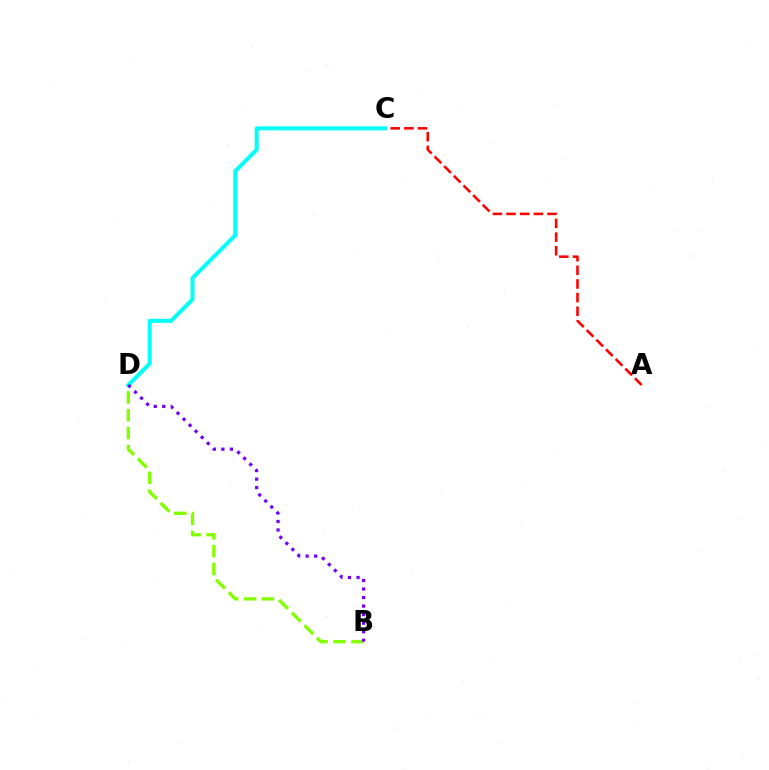{('B', 'D'): [{'color': '#84ff00', 'line_style': 'dashed', 'thickness': 2.43}, {'color': '#7200ff', 'line_style': 'dotted', 'thickness': 2.32}], ('A', 'C'): [{'color': '#ff0000', 'line_style': 'dashed', 'thickness': 1.85}], ('C', 'D'): [{'color': '#00fff6', 'line_style': 'solid', 'thickness': 2.89}]}